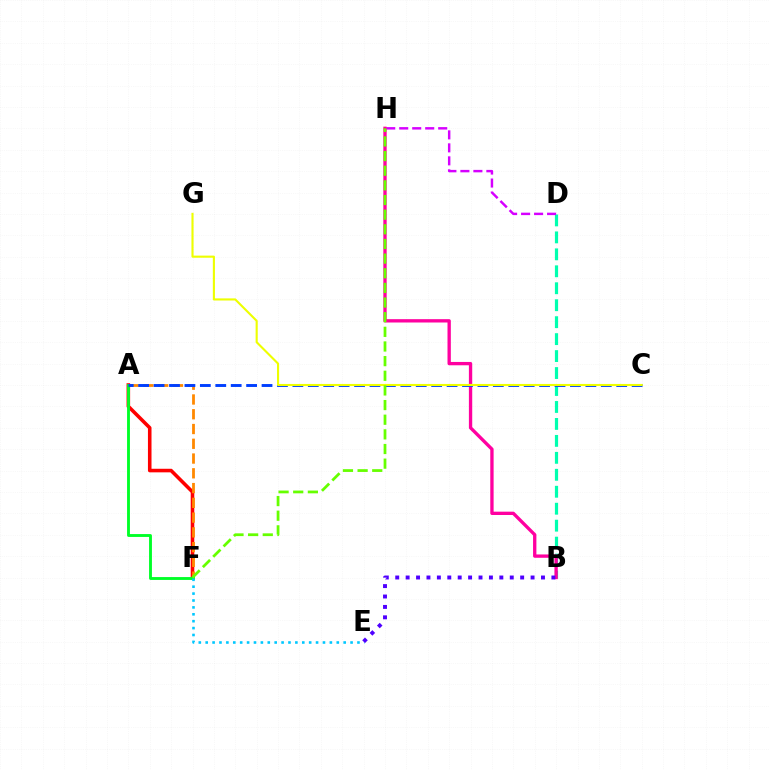{('A', 'F'): [{'color': '#ff0000', 'line_style': 'solid', 'thickness': 2.57}, {'color': '#ff8800', 'line_style': 'dashed', 'thickness': 2.01}, {'color': '#00ff27', 'line_style': 'solid', 'thickness': 2.06}], ('B', 'D'): [{'color': '#00ffaf', 'line_style': 'dashed', 'thickness': 2.3}], ('D', 'H'): [{'color': '#d600ff', 'line_style': 'dashed', 'thickness': 1.77}], ('B', 'H'): [{'color': '#ff00a0', 'line_style': 'solid', 'thickness': 2.4}], ('A', 'C'): [{'color': '#003fff', 'line_style': 'dashed', 'thickness': 2.09}], ('C', 'G'): [{'color': '#eeff00', 'line_style': 'solid', 'thickness': 1.53}], ('E', 'F'): [{'color': '#00c7ff', 'line_style': 'dotted', 'thickness': 1.87}], ('B', 'E'): [{'color': '#4f00ff', 'line_style': 'dotted', 'thickness': 2.83}], ('F', 'H'): [{'color': '#66ff00', 'line_style': 'dashed', 'thickness': 1.99}]}